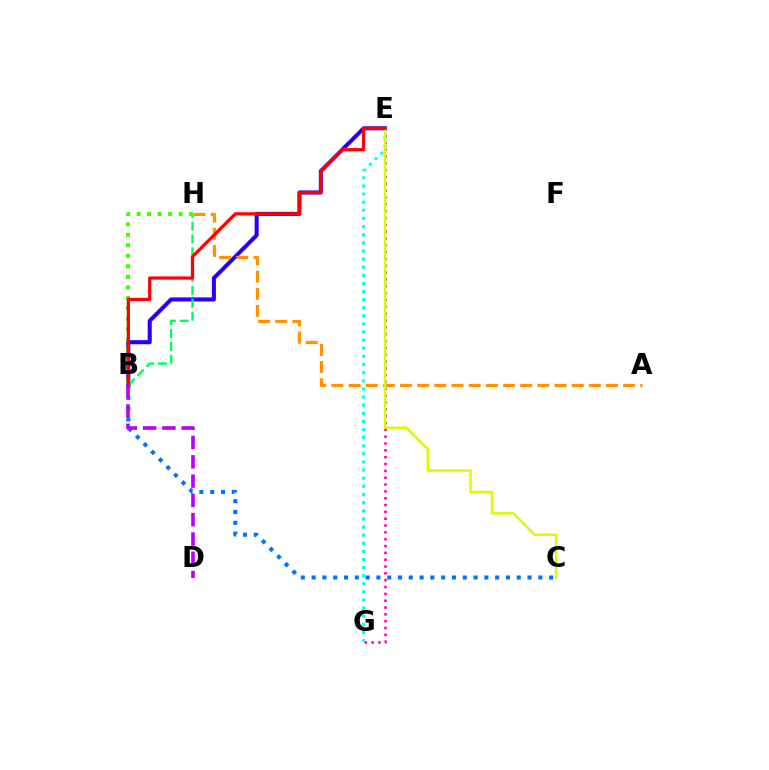{('B', 'C'): [{'color': '#0074ff', 'line_style': 'dotted', 'thickness': 2.93}], ('B', 'E'): [{'color': '#2500ff', 'line_style': 'solid', 'thickness': 2.92}, {'color': '#ff0000', 'line_style': 'solid', 'thickness': 2.33}], ('E', 'G'): [{'color': '#ff00ac', 'line_style': 'dotted', 'thickness': 1.86}, {'color': '#00fff6', 'line_style': 'dotted', 'thickness': 2.21}], ('B', 'H'): [{'color': '#00ff5c', 'line_style': 'dashed', 'thickness': 1.75}, {'color': '#3dff00', 'line_style': 'dotted', 'thickness': 2.85}], ('A', 'H'): [{'color': '#ff9400', 'line_style': 'dashed', 'thickness': 2.33}], ('C', 'E'): [{'color': '#d1ff00', 'line_style': 'solid', 'thickness': 1.8}], ('B', 'D'): [{'color': '#b900ff', 'line_style': 'dashed', 'thickness': 2.62}]}